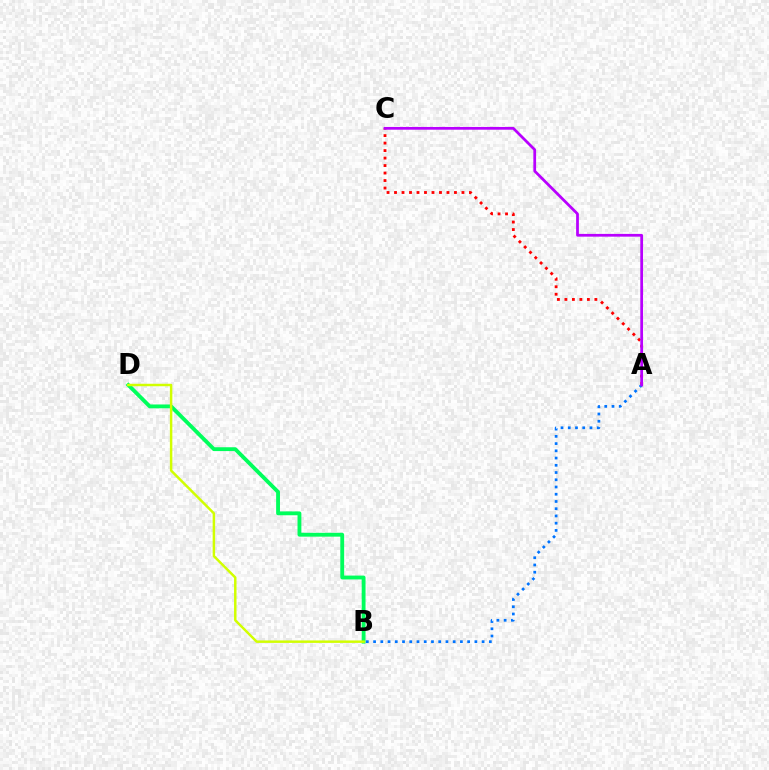{('B', 'D'): [{'color': '#00ff5c', 'line_style': 'solid', 'thickness': 2.77}, {'color': '#d1ff00', 'line_style': 'solid', 'thickness': 1.77}], ('A', 'C'): [{'color': '#ff0000', 'line_style': 'dotted', 'thickness': 2.04}, {'color': '#b900ff', 'line_style': 'solid', 'thickness': 1.98}], ('A', 'B'): [{'color': '#0074ff', 'line_style': 'dotted', 'thickness': 1.97}]}